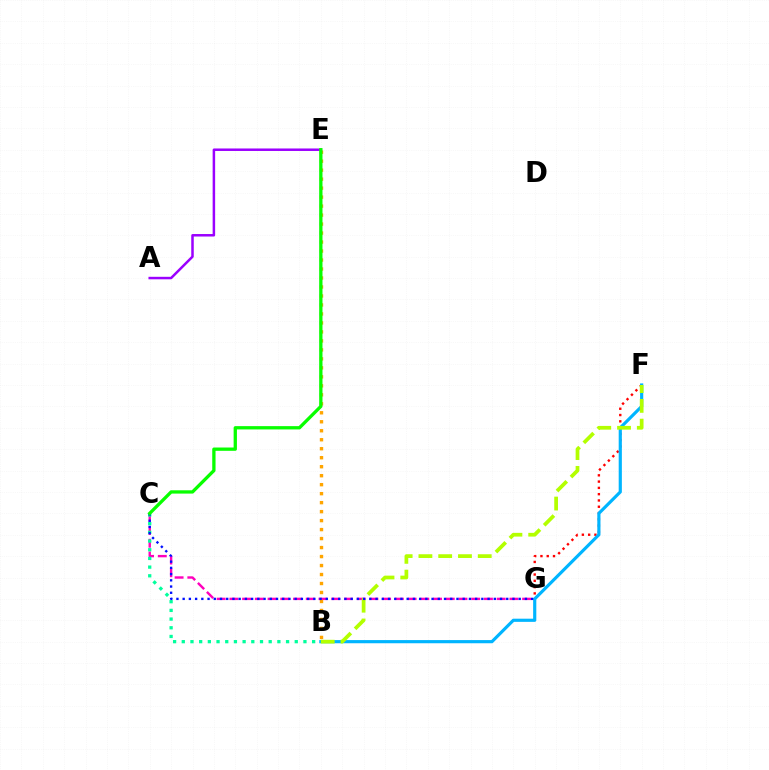{('F', 'G'): [{'color': '#ff0000', 'line_style': 'dotted', 'thickness': 1.71}], ('C', 'G'): [{'color': '#ff00bd', 'line_style': 'dashed', 'thickness': 1.73}, {'color': '#0010ff', 'line_style': 'dotted', 'thickness': 1.69}], ('B', 'F'): [{'color': '#00b5ff', 'line_style': 'solid', 'thickness': 2.28}, {'color': '#b3ff00', 'line_style': 'dashed', 'thickness': 2.69}], ('B', 'E'): [{'color': '#ffa500', 'line_style': 'dotted', 'thickness': 2.44}], ('A', 'E'): [{'color': '#9b00ff', 'line_style': 'solid', 'thickness': 1.8}], ('B', 'C'): [{'color': '#00ff9d', 'line_style': 'dotted', 'thickness': 2.36}], ('C', 'E'): [{'color': '#08ff00', 'line_style': 'solid', 'thickness': 2.38}]}